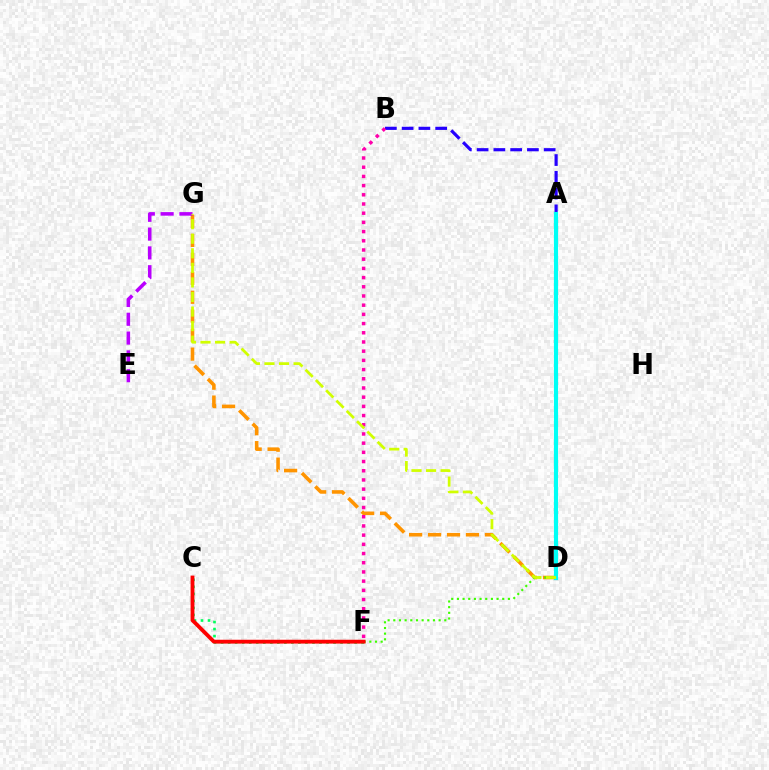{('C', 'F'): [{'color': '#00ff5c', 'line_style': 'dotted', 'thickness': 1.91}, {'color': '#ff0000', 'line_style': 'solid', 'thickness': 2.76}], ('D', 'G'): [{'color': '#ff9400', 'line_style': 'dashed', 'thickness': 2.57}, {'color': '#d1ff00', 'line_style': 'dashed', 'thickness': 1.98}], ('B', 'D'): [{'color': '#2500ff', 'line_style': 'dashed', 'thickness': 2.28}], ('E', 'G'): [{'color': '#b900ff', 'line_style': 'dashed', 'thickness': 2.55}], ('D', 'F'): [{'color': '#3dff00', 'line_style': 'dotted', 'thickness': 1.54}], ('B', 'F'): [{'color': '#ff00ac', 'line_style': 'dotted', 'thickness': 2.5}], ('A', 'D'): [{'color': '#0074ff', 'line_style': 'dotted', 'thickness': 2.71}, {'color': '#00fff6', 'line_style': 'solid', 'thickness': 2.98}]}